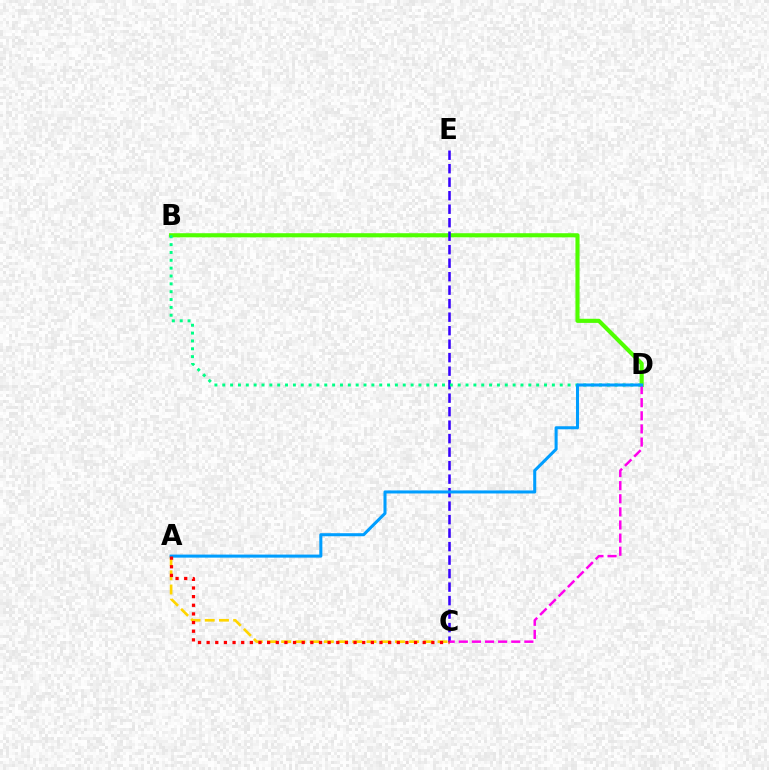{('A', 'C'): [{'color': '#ffd500', 'line_style': 'dashed', 'thickness': 1.93}, {'color': '#ff0000', 'line_style': 'dotted', 'thickness': 2.35}], ('B', 'D'): [{'color': '#4fff00', 'line_style': 'solid', 'thickness': 2.96}, {'color': '#00ff86', 'line_style': 'dotted', 'thickness': 2.13}], ('C', 'E'): [{'color': '#3700ff', 'line_style': 'dashed', 'thickness': 1.83}], ('C', 'D'): [{'color': '#ff00ed', 'line_style': 'dashed', 'thickness': 1.78}], ('A', 'D'): [{'color': '#009eff', 'line_style': 'solid', 'thickness': 2.19}]}